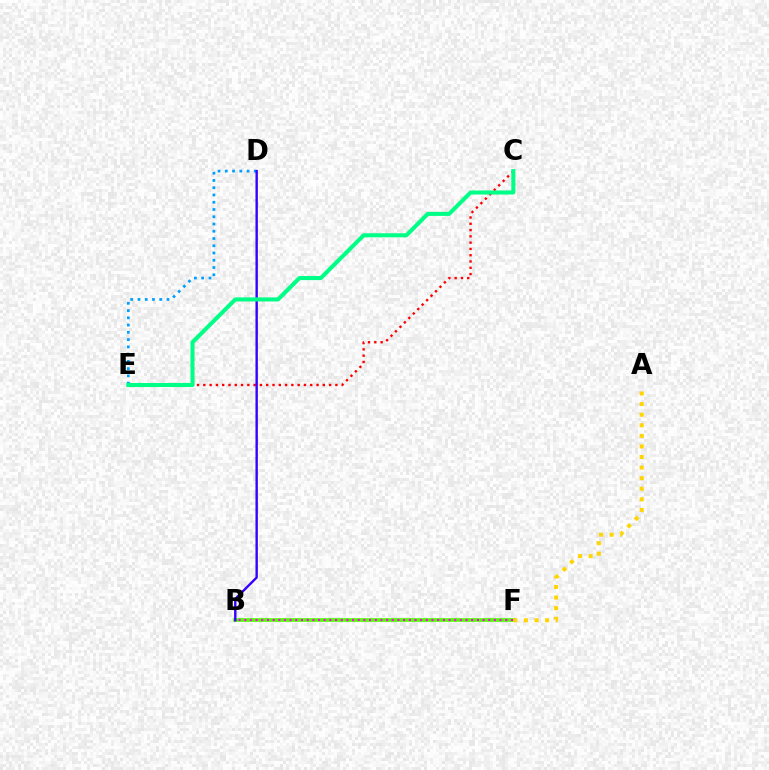{('D', 'E'): [{'color': '#009eff', 'line_style': 'dotted', 'thickness': 1.97}], ('B', 'F'): [{'color': '#4fff00', 'line_style': 'solid', 'thickness': 2.65}, {'color': '#ff00ed', 'line_style': 'dotted', 'thickness': 1.54}], ('C', 'E'): [{'color': '#ff0000', 'line_style': 'dotted', 'thickness': 1.71}, {'color': '#00ff86', 'line_style': 'solid', 'thickness': 2.93}], ('B', 'D'): [{'color': '#3700ff', 'line_style': 'solid', 'thickness': 1.72}], ('A', 'F'): [{'color': '#ffd500', 'line_style': 'dotted', 'thickness': 2.88}]}